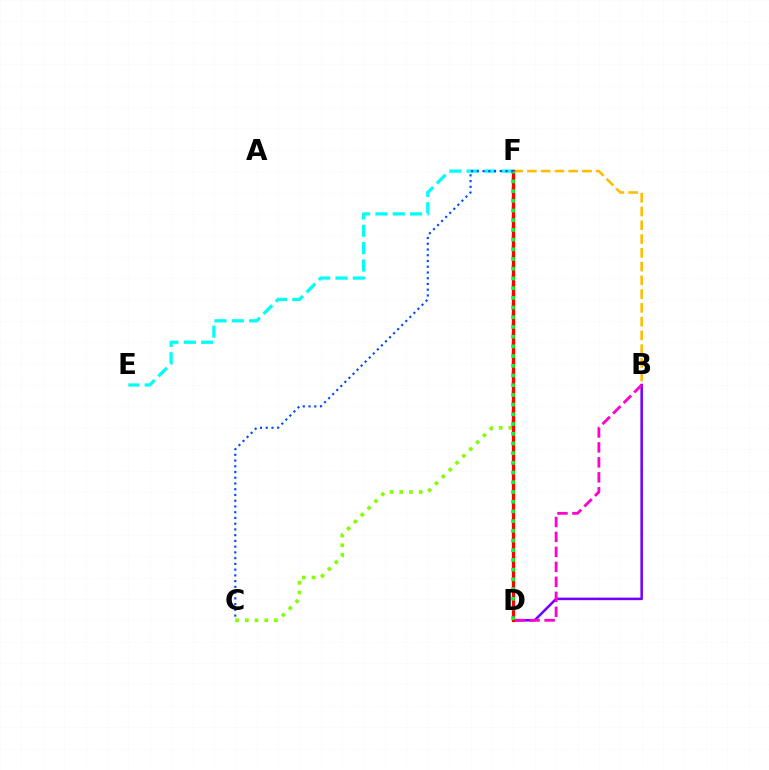{('C', 'F'): [{'color': '#84ff00', 'line_style': 'dotted', 'thickness': 2.63}, {'color': '#004bff', 'line_style': 'dotted', 'thickness': 1.56}], ('B', 'F'): [{'color': '#ffbd00', 'line_style': 'dashed', 'thickness': 1.87}], ('E', 'F'): [{'color': '#00fff6', 'line_style': 'dashed', 'thickness': 2.36}], ('B', 'D'): [{'color': '#7200ff', 'line_style': 'solid', 'thickness': 1.83}, {'color': '#ff00cf', 'line_style': 'dashed', 'thickness': 2.03}], ('D', 'F'): [{'color': '#ff0000', 'line_style': 'solid', 'thickness': 2.35}, {'color': '#00ff39', 'line_style': 'dotted', 'thickness': 2.64}]}